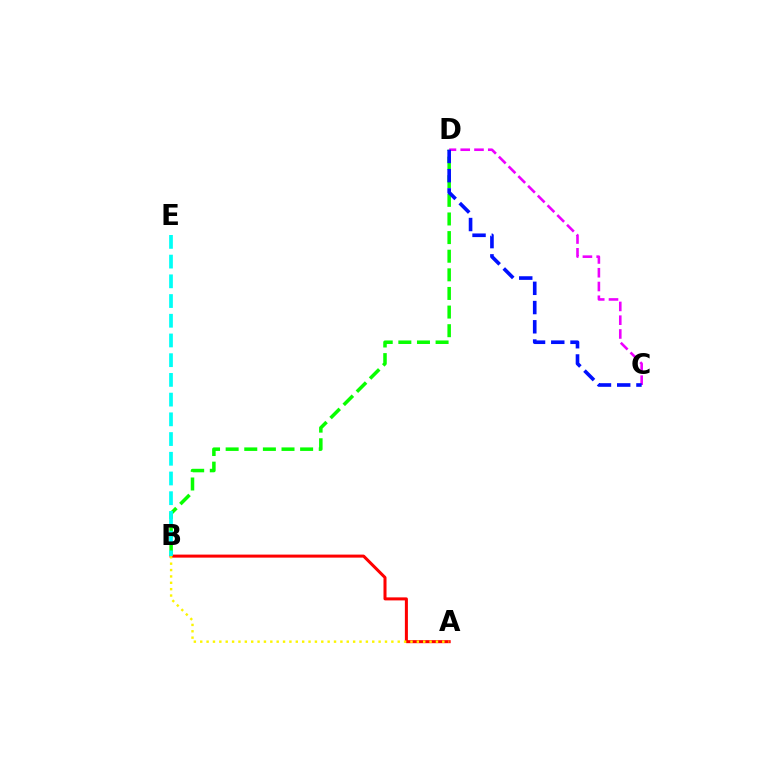{('B', 'D'): [{'color': '#08ff00', 'line_style': 'dashed', 'thickness': 2.53}], ('A', 'B'): [{'color': '#ff0000', 'line_style': 'solid', 'thickness': 2.18}, {'color': '#fcf500', 'line_style': 'dotted', 'thickness': 1.73}], ('C', 'D'): [{'color': '#ee00ff', 'line_style': 'dashed', 'thickness': 1.87}, {'color': '#0010ff', 'line_style': 'dashed', 'thickness': 2.61}], ('B', 'E'): [{'color': '#00fff6', 'line_style': 'dashed', 'thickness': 2.68}]}